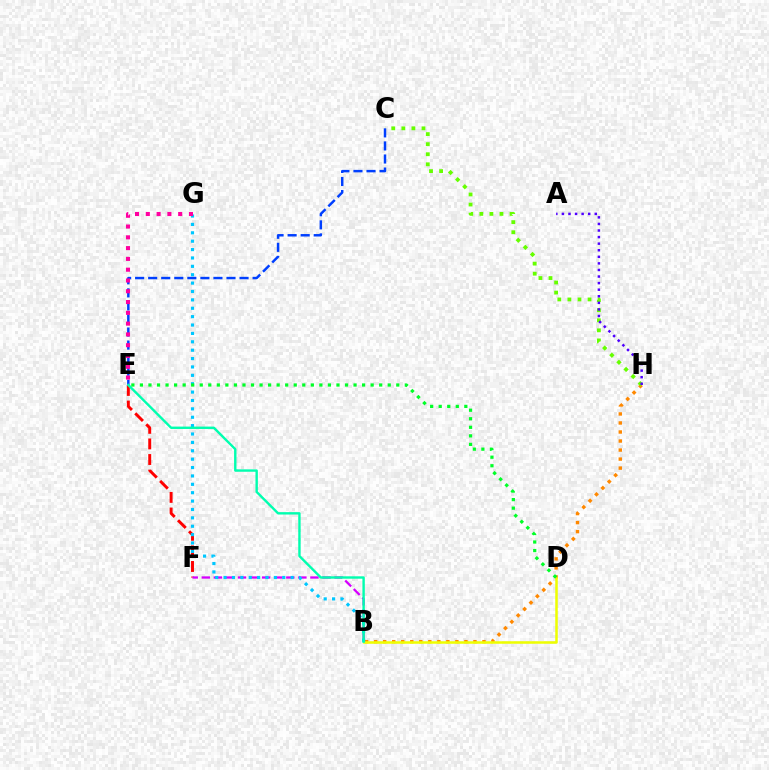{('B', 'H'): [{'color': '#ff8800', 'line_style': 'dotted', 'thickness': 2.45}], ('B', 'D'): [{'color': '#eeff00', 'line_style': 'solid', 'thickness': 1.81}], ('C', 'H'): [{'color': '#66ff00', 'line_style': 'dotted', 'thickness': 2.74}], ('E', 'F'): [{'color': '#ff0000', 'line_style': 'dashed', 'thickness': 2.12}], ('B', 'F'): [{'color': '#d600ff', 'line_style': 'dashed', 'thickness': 1.64}], ('A', 'H'): [{'color': '#4f00ff', 'line_style': 'dotted', 'thickness': 1.79}], ('B', 'G'): [{'color': '#00c7ff', 'line_style': 'dotted', 'thickness': 2.28}], ('C', 'E'): [{'color': '#003fff', 'line_style': 'dashed', 'thickness': 1.77}], ('E', 'G'): [{'color': '#ff00a0', 'line_style': 'dotted', 'thickness': 2.93}], ('B', 'E'): [{'color': '#00ffaf', 'line_style': 'solid', 'thickness': 1.72}], ('D', 'E'): [{'color': '#00ff27', 'line_style': 'dotted', 'thickness': 2.32}]}